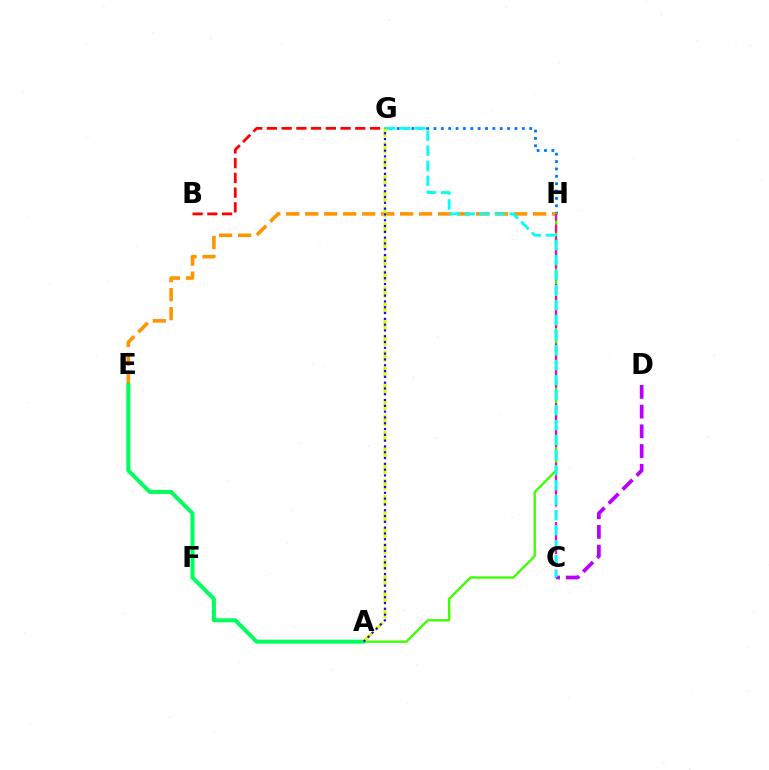{('E', 'H'): [{'color': '#ff9400', 'line_style': 'dashed', 'thickness': 2.58}], ('G', 'H'): [{'color': '#0074ff', 'line_style': 'dotted', 'thickness': 2.0}], ('A', 'H'): [{'color': '#3dff00', 'line_style': 'solid', 'thickness': 1.68}], ('A', 'E'): [{'color': '#00ff5c', 'line_style': 'solid', 'thickness': 2.88}], ('C', 'H'): [{'color': '#ff00ac', 'line_style': 'dashed', 'thickness': 1.62}], ('C', 'D'): [{'color': '#b900ff', 'line_style': 'dashed', 'thickness': 2.68}], ('C', 'G'): [{'color': '#00fff6', 'line_style': 'dashed', 'thickness': 2.04}], ('B', 'G'): [{'color': '#ff0000', 'line_style': 'dashed', 'thickness': 2.0}], ('A', 'G'): [{'color': '#d1ff00', 'line_style': 'dashed', 'thickness': 2.18}, {'color': '#2500ff', 'line_style': 'dotted', 'thickness': 1.58}]}